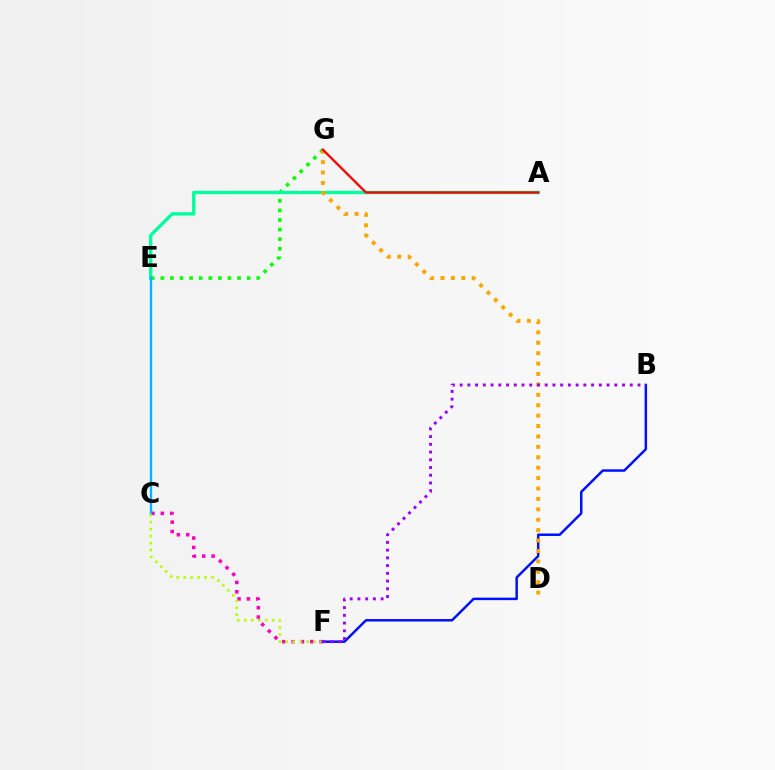{('E', 'G'): [{'color': '#08ff00', 'line_style': 'dotted', 'thickness': 2.61}], ('C', 'F'): [{'color': '#ff00bd', 'line_style': 'dotted', 'thickness': 2.54}, {'color': '#b3ff00', 'line_style': 'dotted', 'thickness': 1.9}], ('B', 'F'): [{'color': '#0010ff', 'line_style': 'solid', 'thickness': 1.78}, {'color': '#9b00ff', 'line_style': 'dotted', 'thickness': 2.1}], ('A', 'E'): [{'color': '#00ff9d', 'line_style': 'solid', 'thickness': 2.42}], ('D', 'G'): [{'color': '#ffa500', 'line_style': 'dotted', 'thickness': 2.83}], ('C', 'E'): [{'color': '#00b5ff', 'line_style': 'solid', 'thickness': 1.71}], ('A', 'G'): [{'color': '#ff0000', 'line_style': 'solid', 'thickness': 1.67}]}